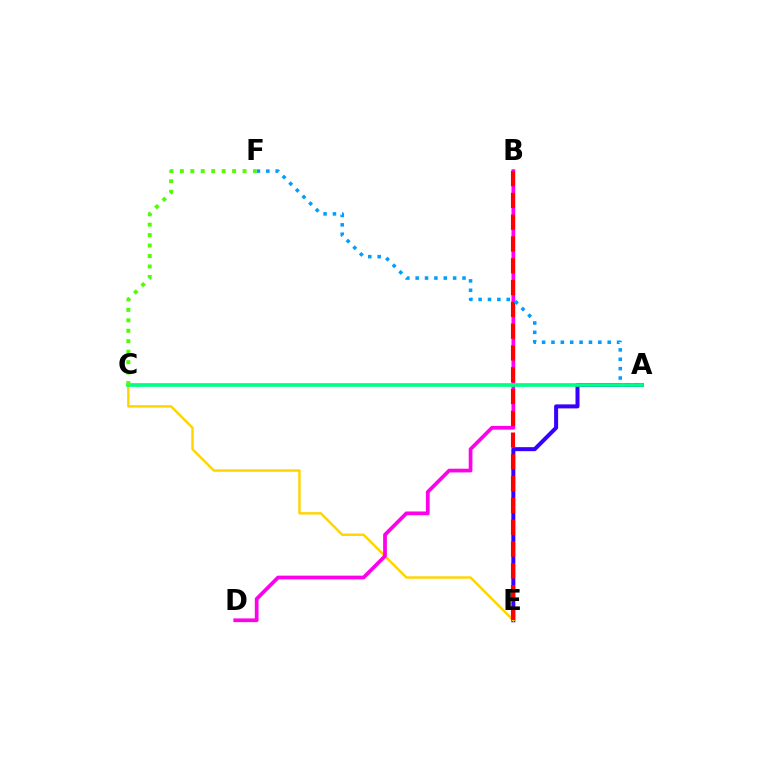{('A', 'E'): [{'color': '#3700ff', 'line_style': 'solid', 'thickness': 2.89}], ('C', 'E'): [{'color': '#ffd500', 'line_style': 'solid', 'thickness': 1.75}], ('B', 'D'): [{'color': '#ff00ed', 'line_style': 'solid', 'thickness': 2.68}], ('B', 'E'): [{'color': '#ff0000', 'line_style': 'dashed', 'thickness': 2.96}], ('A', 'F'): [{'color': '#009eff', 'line_style': 'dotted', 'thickness': 2.55}], ('A', 'C'): [{'color': '#00ff86', 'line_style': 'solid', 'thickness': 2.66}], ('C', 'F'): [{'color': '#4fff00', 'line_style': 'dotted', 'thickness': 2.84}]}